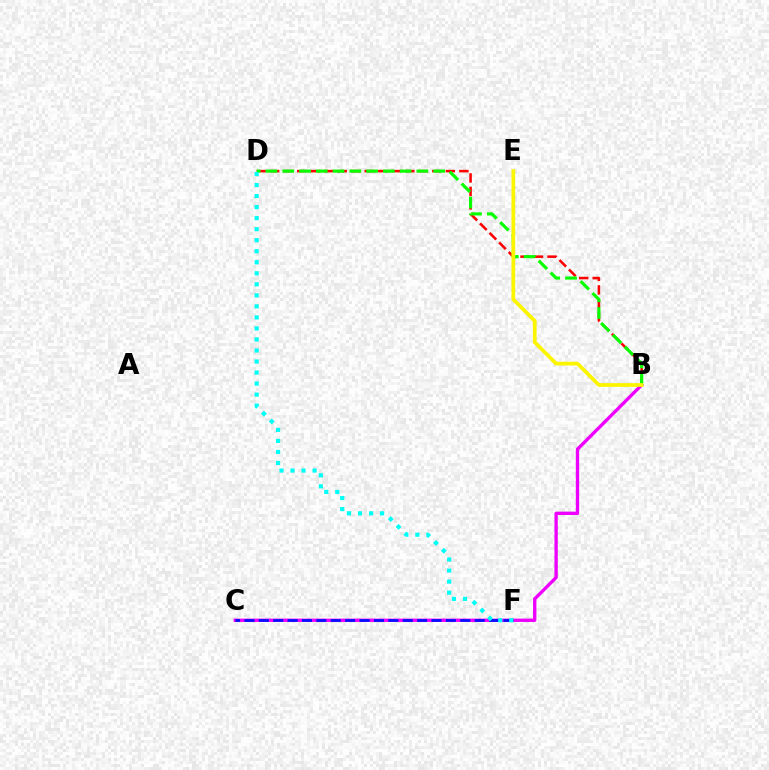{('B', 'D'): [{'color': '#ff0000', 'line_style': 'dashed', 'thickness': 1.84}, {'color': '#08ff00', 'line_style': 'dashed', 'thickness': 2.28}], ('B', 'C'): [{'color': '#ee00ff', 'line_style': 'solid', 'thickness': 2.41}], ('C', 'F'): [{'color': '#0010ff', 'line_style': 'dashed', 'thickness': 1.96}], ('D', 'F'): [{'color': '#00fff6', 'line_style': 'dotted', 'thickness': 3.0}], ('B', 'E'): [{'color': '#fcf500', 'line_style': 'solid', 'thickness': 2.68}]}